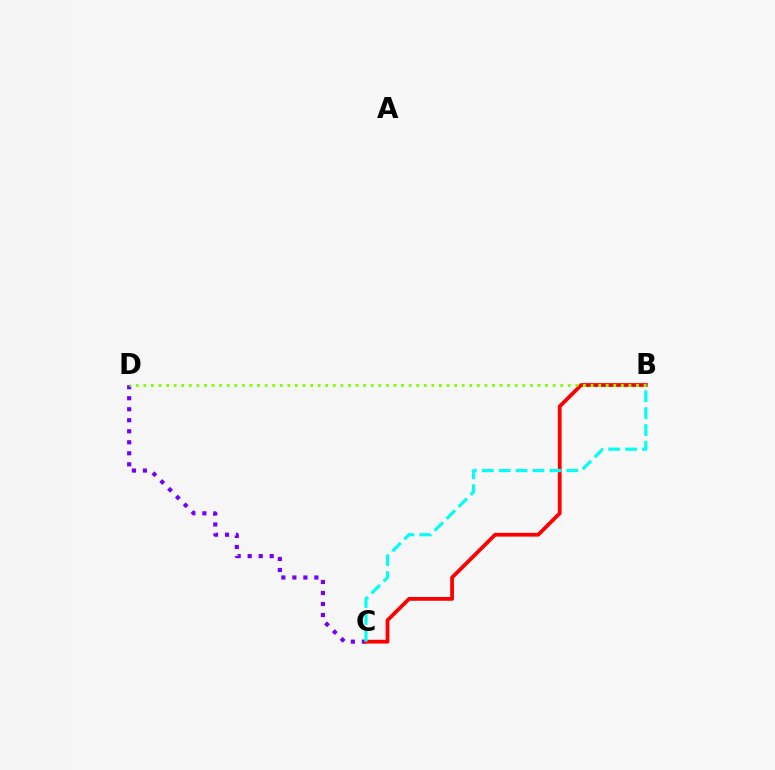{('C', 'D'): [{'color': '#7200ff', 'line_style': 'dotted', 'thickness': 2.99}], ('B', 'C'): [{'color': '#ff0000', 'line_style': 'solid', 'thickness': 2.71}, {'color': '#00fff6', 'line_style': 'dashed', 'thickness': 2.3}], ('B', 'D'): [{'color': '#84ff00', 'line_style': 'dotted', 'thickness': 2.06}]}